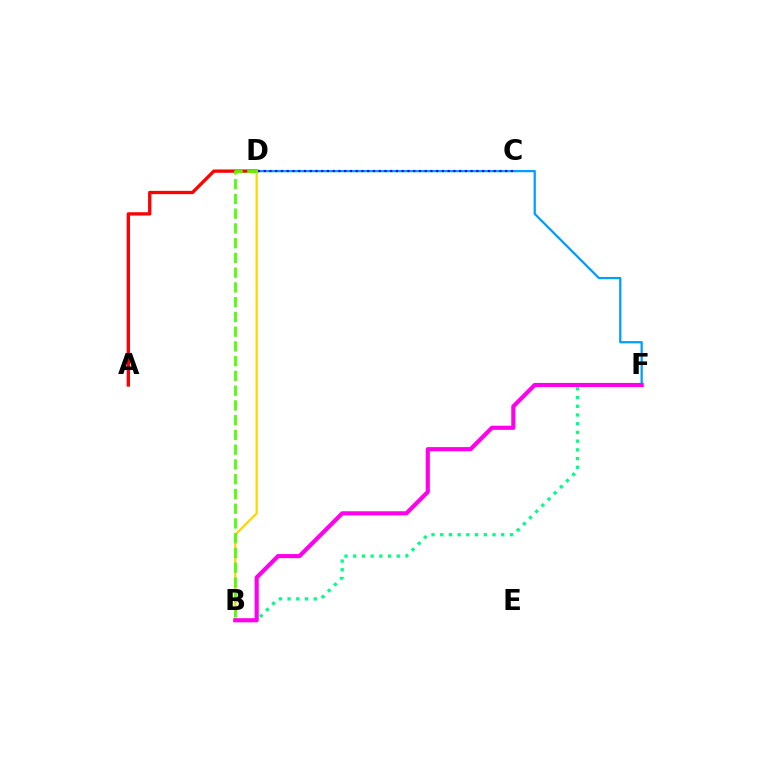{('A', 'D'): [{'color': '#ff0000', 'line_style': 'solid', 'thickness': 2.38}], ('D', 'F'): [{'color': '#009eff', 'line_style': 'solid', 'thickness': 1.63}], ('B', 'F'): [{'color': '#00ff86', 'line_style': 'dotted', 'thickness': 2.37}, {'color': '#ff00ed', 'line_style': 'solid', 'thickness': 2.98}], ('C', 'D'): [{'color': '#3700ff', 'line_style': 'dotted', 'thickness': 1.56}], ('B', 'D'): [{'color': '#ffd500', 'line_style': 'solid', 'thickness': 1.63}, {'color': '#4fff00', 'line_style': 'dashed', 'thickness': 2.0}]}